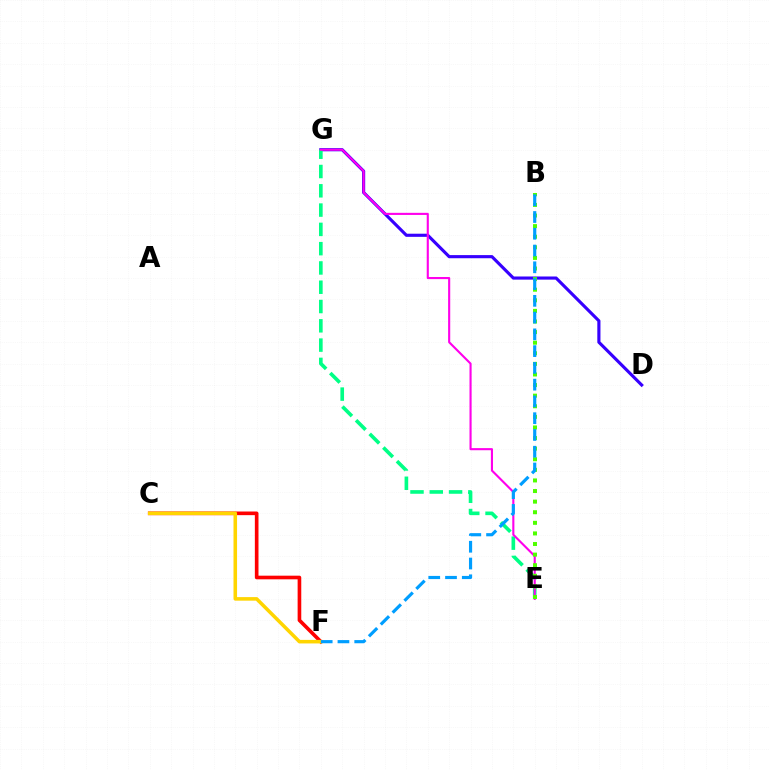{('D', 'G'): [{'color': '#3700ff', 'line_style': 'solid', 'thickness': 2.26}], ('E', 'G'): [{'color': '#00ff86', 'line_style': 'dashed', 'thickness': 2.62}, {'color': '#ff00ed', 'line_style': 'solid', 'thickness': 1.52}], ('C', 'F'): [{'color': '#ff0000', 'line_style': 'solid', 'thickness': 2.62}, {'color': '#ffd500', 'line_style': 'solid', 'thickness': 2.56}], ('B', 'E'): [{'color': '#4fff00', 'line_style': 'dotted', 'thickness': 2.88}], ('B', 'F'): [{'color': '#009eff', 'line_style': 'dashed', 'thickness': 2.28}]}